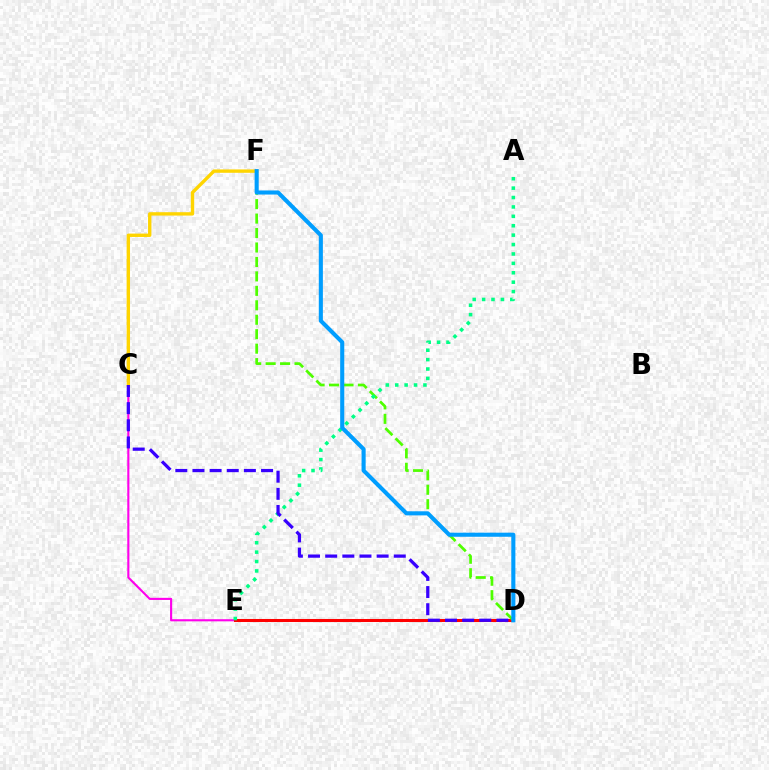{('C', 'E'): [{'color': '#ff00ed', 'line_style': 'solid', 'thickness': 1.53}], ('D', 'E'): [{'color': '#ff0000', 'line_style': 'solid', 'thickness': 2.19}], ('C', 'F'): [{'color': '#ffd500', 'line_style': 'solid', 'thickness': 2.43}], ('D', 'F'): [{'color': '#4fff00', 'line_style': 'dashed', 'thickness': 1.96}, {'color': '#009eff', 'line_style': 'solid', 'thickness': 2.94}], ('A', 'E'): [{'color': '#00ff86', 'line_style': 'dotted', 'thickness': 2.56}], ('C', 'D'): [{'color': '#3700ff', 'line_style': 'dashed', 'thickness': 2.33}]}